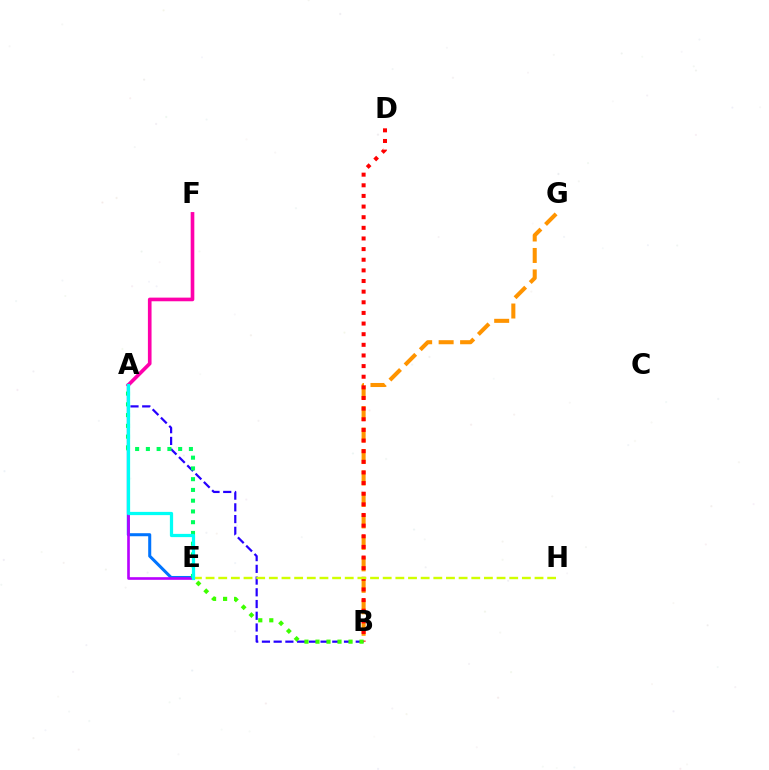{('A', 'E'): [{'color': '#0074ff', 'line_style': 'solid', 'thickness': 2.19}, {'color': '#b900ff', 'line_style': 'solid', 'thickness': 1.9}, {'color': '#00ff5c', 'line_style': 'dotted', 'thickness': 2.92}, {'color': '#00fff6', 'line_style': 'solid', 'thickness': 2.33}], ('A', 'B'): [{'color': '#2500ff', 'line_style': 'dashed', 'thickness': 1.59}], ('B', 'G'): [{'color': '#ff9400', 'line_style': 'dashed', 'thickness': 2.92}], ('A', 'F'): [{'color': '#ff00ac', 'line_style': 'solid', 'thickness': 2.63}], ('B', 'D'): [{'color': '#ff0000', 'line_style': 'dotted', 'thickness': 2.89}], ('B', 'E'): [{'color': '#3dff00', 'line_style': 'dotted', 'thickness': 2.99}], ('E', 'H'): [{'color': '#d1ff00', 'line_style': 'dashed', 'thickness': 1.72}]}